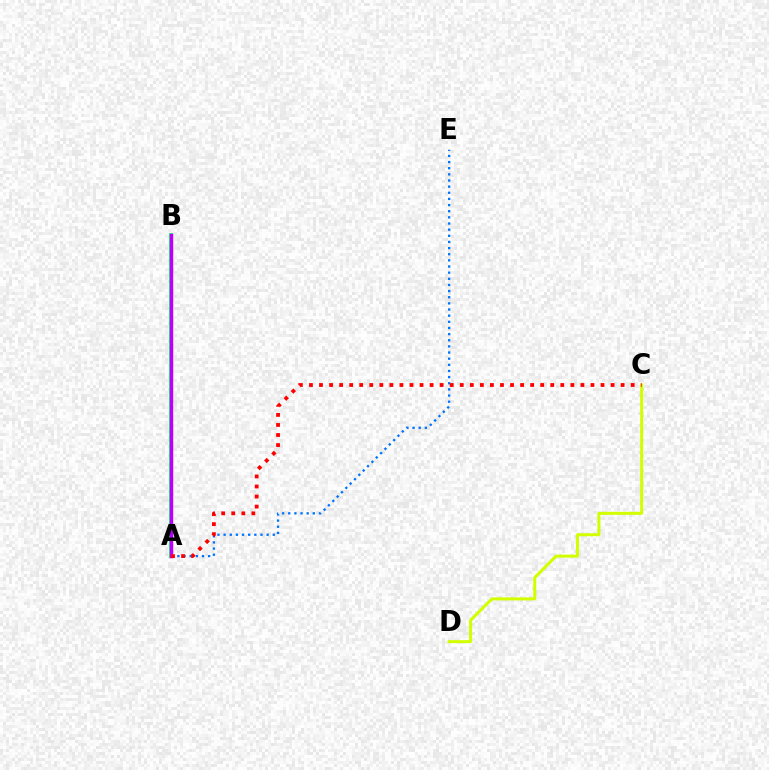{('A', 'E'): [{'color': '#0074ff', 'line_style': 'dotted', 'thickness': 1.67}], ('A', 'B'): [{'color': '#00ff5c', 'line_style': 'solid', 'thickness': 2.7}, {'color': '#b900ff', 'line_style': 'solid', 'thickness': 2.47}], ('C', 'D'): [{'color': '#d1ff00', 'line_style': 'solid', 'thickness': 2.17}], ('A', 'C'): [{'color': '#ff0000', 'line_style': 'dotted', 'thickness': 2.73}]}